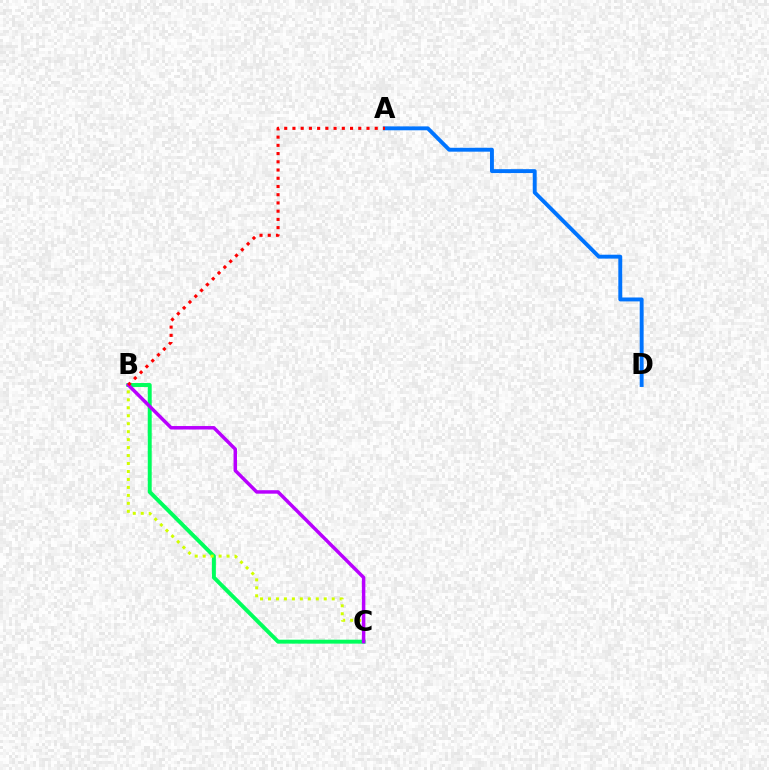{('B', 'C'): [{'color': '#00ff5c', 'line_style': 'solid', 'thickness': 2.84}, {'color': '#d1ff00', 'line_style': 'dotted', 'thickness': 2.16}, {'color': '#b900ff', 'line_style': 'solid', 'thickness': 2.5}], ('A', 'D'): [{'color': '#0074ff', 'line_style': 'solid', 'thickness': 2.81}], ('A', 'B'): [{'color': '#ff0000', 'line_style': 'dotted', 'thickness': 2.24}]}